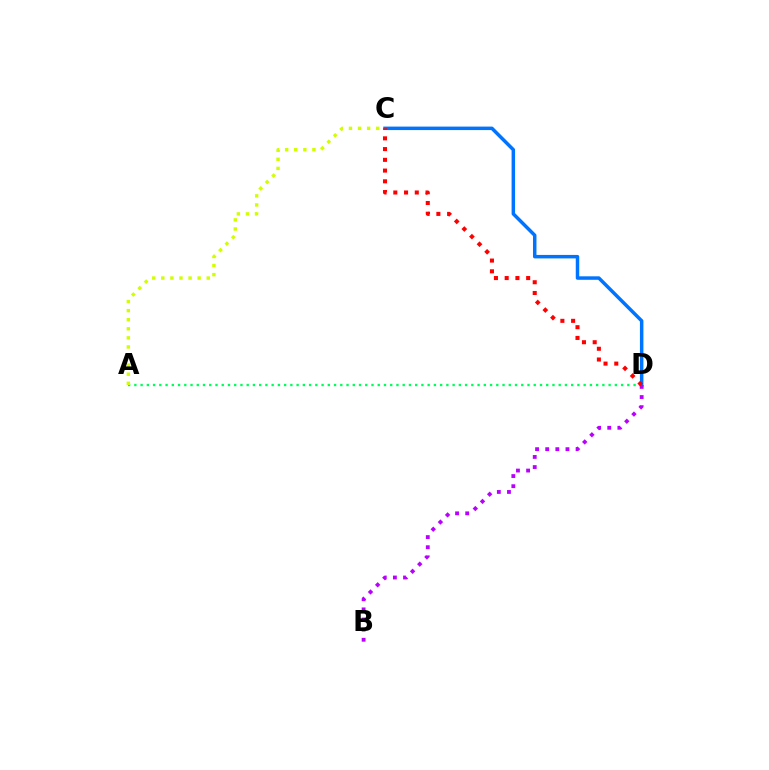{('C', 'D'): [{'color': '#0074ff', 'line_style': 'solid', 'thickness': 2.51}, {'color': '#ff0000', 'line_style': 'dotted', 'thickness': 2.92}], ('A', 'D'): [{'color': '#00ff5c', 'line_style': 'dotted', 'thickness': 1.7}], ('B', 'D'): [{'color': '#b900ff', 'line_style': 'dotted', 'thickness': 2.75}], ('A', 'C'): [{'color': '#d1ff00', 'line_style': 'dotted', 'thickness': 2.47}]}